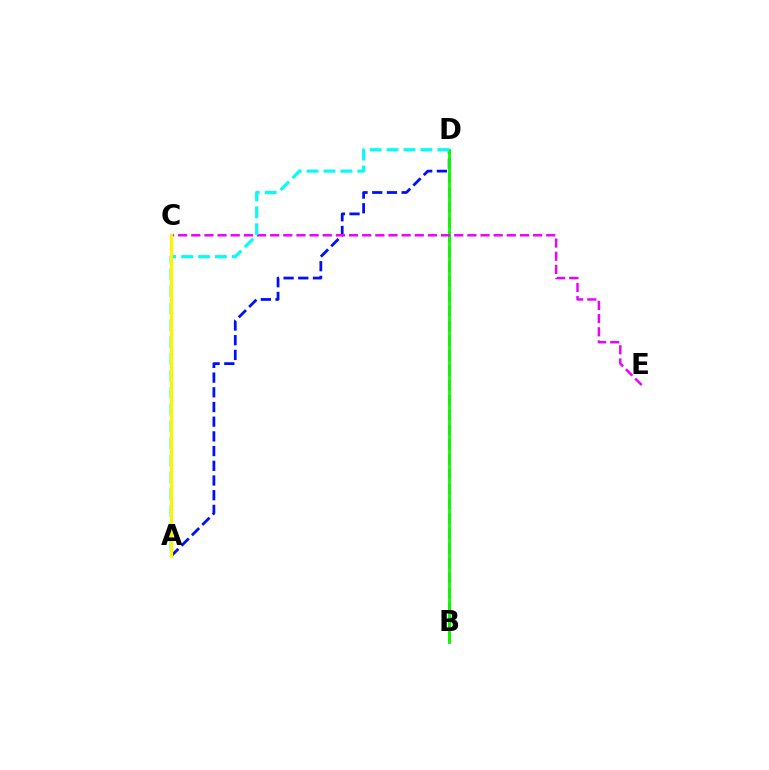{('B', 'D'): [{'color': '#ff0000', 'line_style': 'dashed', 'thickness': 2.01}, {'color': '#08ff00', 'line_style': 'solid', 'thickness': 2.04}], ('A', 'D'): [{'color': '#0010ff', 'line_style': 'dashed', 'thickness': 2.0}, {'color': '#00fff6', 'line_style': 'dashed', 'thickness': 2.3}], ('C', 'E'): [{'color': '#ee00ff', 'line_style': 'dashed', 'thickness': 1.79}], ('A', 'C'): [{'color': '#fcf500', 'line_style': 'solid', 'thickness': 2.31}]}